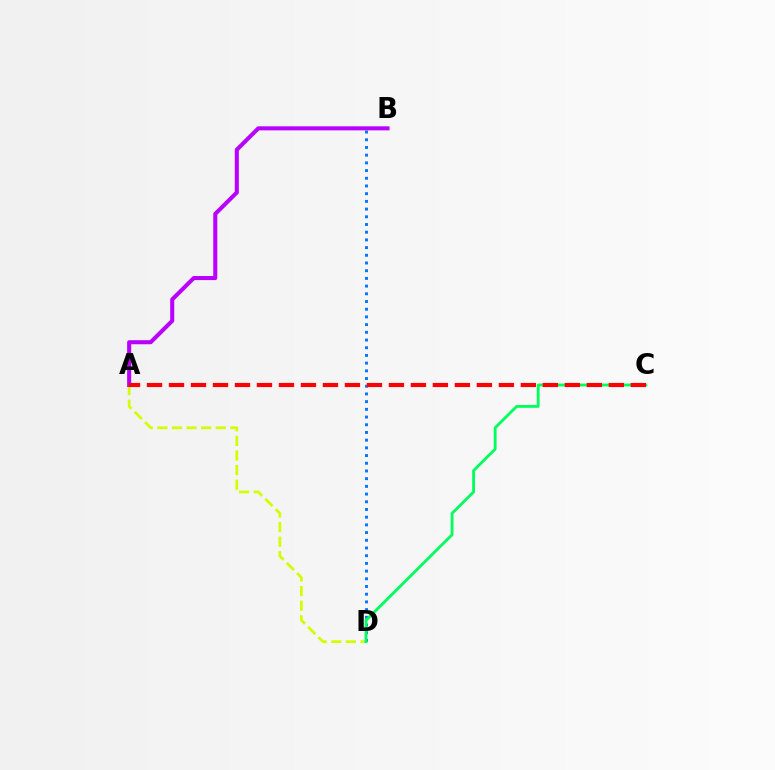{('B', 'D'): [{'color': '#0074ff', 'line_style': 'dotted', 'thickness': 2.09}], ('A', 'D'): [{'color': '#d1ff00', 'line_style': 'dashed', 'thickness': 1.98}], ('A', 'B'): [{'color': '#b900ff', 'line_style': 'solid', 'thickness': 2.92}], ('C', 'D'): [{'color': '#00ff5c', 'line_style': 'solid', 'thickness': 2.05}], ('A', 'C'): [{'color': '#ff0000', 'line_style': 'dashed', 'thickness': 2.99}]}